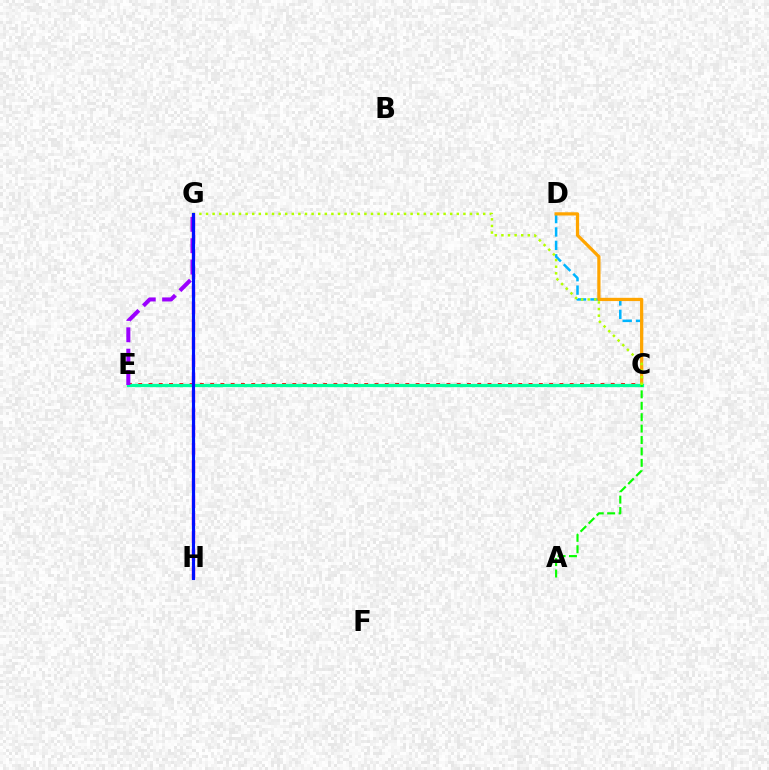{('C', 'E'): [{'color': '#ff0000', 'line_style': 'dotted', 'thickness': 2.79}, {'color': '#00ff9d', 'line_style': 'solid', 'thickness': 2.34}], ('C', 'D'): [{'color': '#00b5ff', 'line_style': 'dashed', 'thickness': 1.82}, {'color': '#ffa500', 'line_style': 'solid', 'thickness': 2.33}], ('E', 'G'): [{'color': '#9b00ff', 'line_style': 'dashed', 'thickness': 2.9}], ('C', 'G'): [{'color': '#b3ff00', 'line_style': 'dotted', 'thickness': 1.79}], ('A', 'C'): [{'color': '#08ff00', 'line_style': 'dashed', 'thickness': 1.55}], ('G', 'H'): [{'color': '#ff00bd', 'line_style': 'dashed', 'thickness': 2.39}, {'color': '#0010ff', 'line_style': 'solid', 'thickness': 2.27}]}